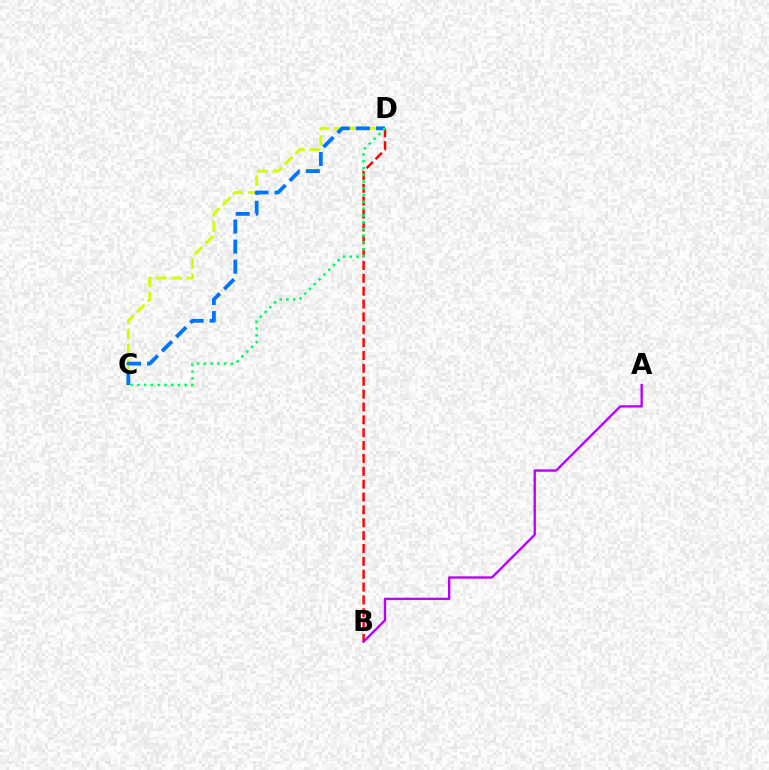{('C', 'D'): [{'color': '#d1ff00', 'line_style': 'dashed', 'thickness': 2.07}, {'color': '#0074ff', 'line_style': 'dashed', 'thickness': 2.73}, {'color': '#00ff5c', 'line_style': 'dotted', 'thickness': 1.84}], ('B', 'D'): [{'color': '#ff0000', 'line_style': 'dashed', 'thickness': 1.75}], ('A', 'B'): [{'color': '#b900ff', 'line_style': 'solid', 'thickness': 1.69}]}